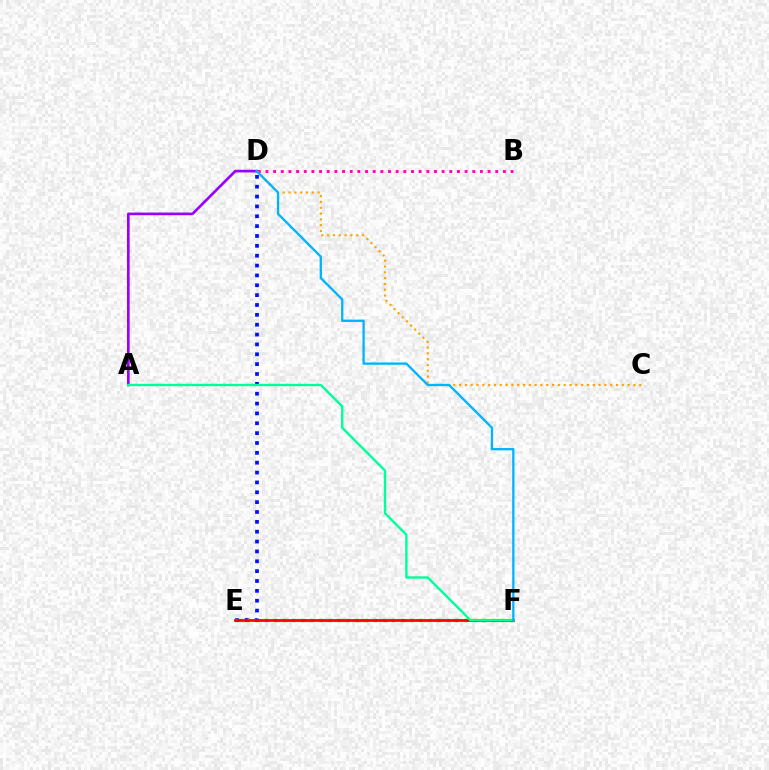{('E', 'F'): [{'color': '#08ff00', 'line_style': 'dotted', 'thickness': 2.47}, {'color': '#b3ff00', 'line_style': 'dotted', 'thickness': 1.7}, {'color': '#ff0000', 'line_style': 'solid', 'thickness': 1.98}], ('D', 'E'): [{'color': '#0010ff', 'line_style': 'dotted', 'thickness': 2.68}], ('B', 'D'): [{'color': '#ff00bd', 'line_style': 'dotted', 'thickness': 2.08}], ('C', 'D'): [{'color': '#ffa500', 'line_style': 'dotted', 'thickness': 1.58}], ('A', 'D'): [{'color': '#9b00ff', 'line_style': 'solid', 'thickness': 1.92}], ('A', 'F'): [{'color': '#00ff9d', 'line_style': 'solid', 'thickness': 1.72}], ('D', 'F'): [{'color': '#00b5ff', 'line_style': 'solid', 'thickness': 1.66}]}